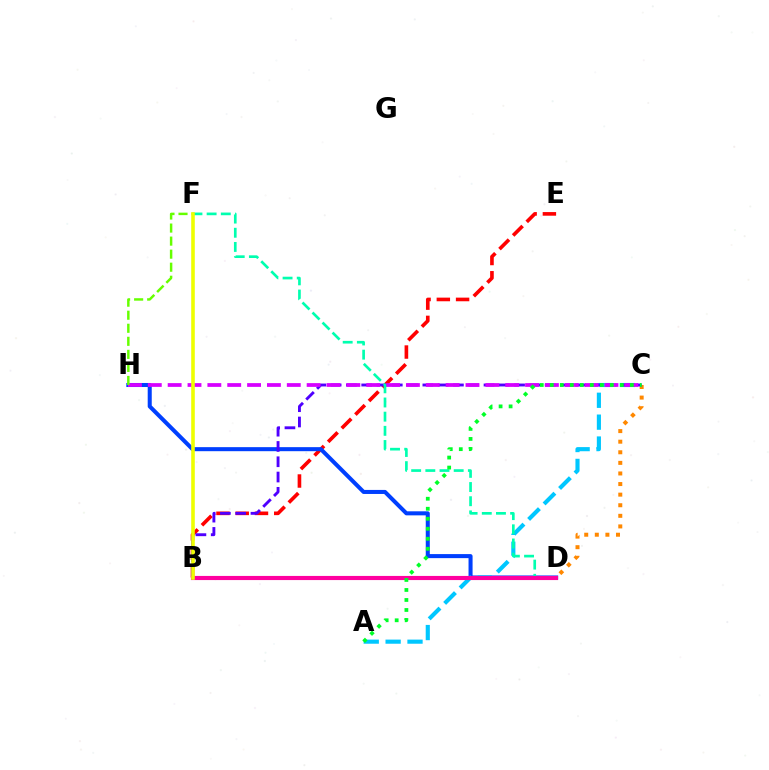{('B', 'E'): [{'color': '#ff0000', 'line_style': 'dashed', 'thickness': 2.62}], ('D', 'H'): [{'color': '#003fff', 'line_style': 'solid', 'thickness': 2.91}], ('C', 'D'): [{'color': '#ff8800', 'line_style': 'dotted', 'thickness': 2.88}], ('A', 'C'): [{'color': '#00c7ff', 'line_style': 'dashed', 'thickness': 2.97}, {'color': '#00ff27', 'line_style': 'dotted', 'thickness': 2.72}], ('B', 'C'): [{'color': '#4f00ff', 'line_style': 'dashed', 'thickness': 2.08}], ('C', 'H'): [{'color': '#d600ff', 'line_style': 'dashed', 'thickness': 2.7}], ('D', 'F'): [{'color': '#00ffaf', 'line_style': 'dashed', 'thickness': 1.93}], ('F', 'H'): [{'color': '#66ff00', 'line_style': 'dashed', 'thickness': 1.77}], ('B', 'D'): [{'color': '#ff00a0', 'line_style': 'solid', 'thickness': 2.97}], ('B', 'F'): [{'color': '#eeff00', 'line_style': 'solid', 'thickness': 2.59}]}